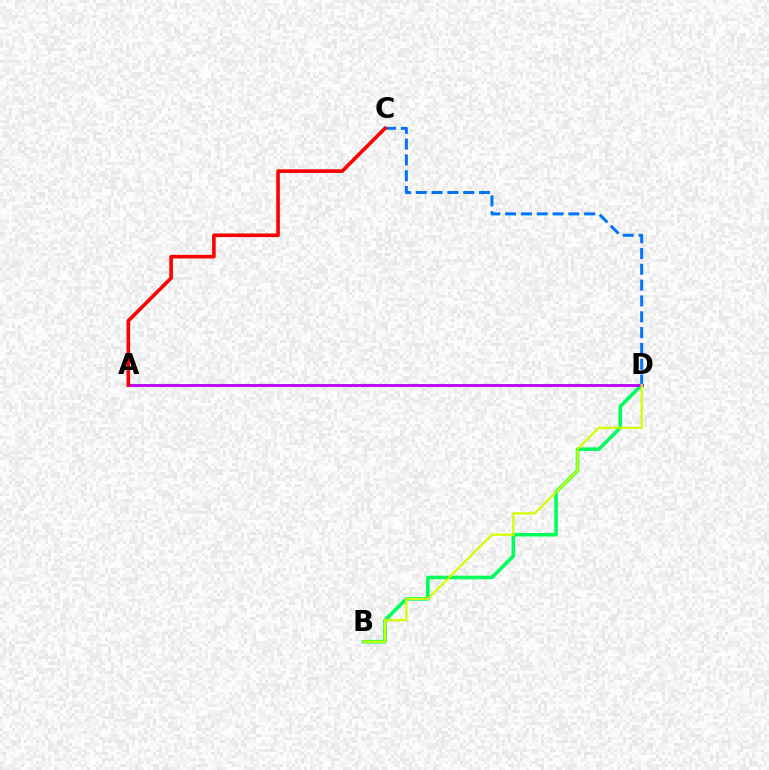{('B', 'D'): [{'color': '#00ff5c', 'line_style': 'solid', 'thickness': 2.59}, {'color': '#d1ff00', 'line_style': 'solid', 'thickness': 1.59}], ('A', 'D'): [{'color': '#b900ff', 'line_style': 'solid', 'thickness': 2.06}], ('C', 'D'): [{'color': '#0074ff', 'line_style': 'dashed', 'thickness': 2.15}], ('A', 'C'): [{'color': '#ff0000', 'line_style': 'solid', 'thickness': 2.6}]}